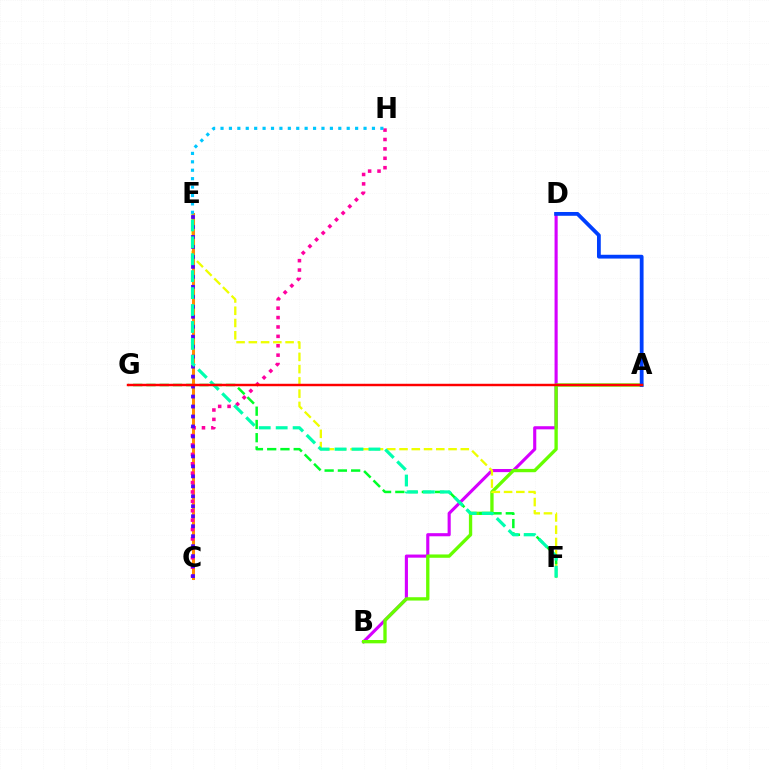{('B', 'D'): [{'color': '#d600ff', 'line_style': 'solid', 'thickness': 2.25}], ('A', 'B'): [{'color': '#66ff00', 'line_style': 'solid', 'thickness': 2.4}], ('E', 'F'): [{'color': '#eeff00', 'line_style': 'dashed', 'thickness': 1.66}, {'color': '#00ffaf', 'line_style': 'dashed', 'thickness': 2.3}], ('A', 'D'): [{'color': '#003fff', 'line_style': 'solid', 'thickness': 2.73}], ('F', 'G'): [{'color': '#00ff27', 'line_style': 'dashed', 'thickness': 1.8}], ('C', 'E'): [{'color': '#ff8800', 'line_style': 'solid', 'thickness': 2.18}, {'color': '#4f00ff', 'line_style': 'dotted', 'thickness': 2.71}], ('C', 'H'): [{'color': '#ff00a0', 'line_style': 'dotted', 'thickness': 2.55}], ('A', 'G'): [{'color': '#ff0000', 'line_style': 'solid', 'thickness': 1.76}], ('E', 'H'): [{'color': '#00c7ff', 'line_style': 'dotted', 'thickness': 2.29}]}